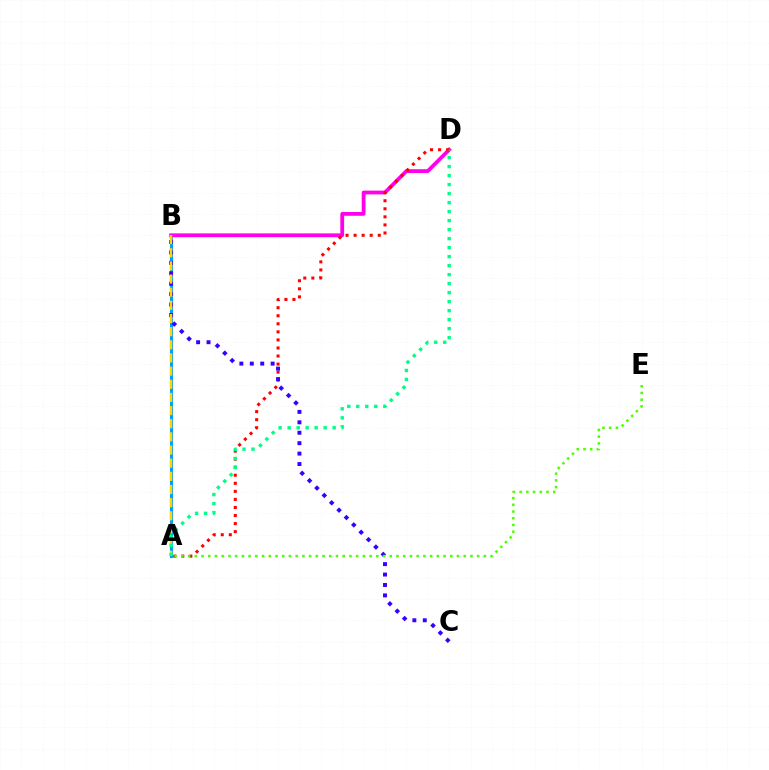{('A', 'B'): [{'color': '#009eff', 'line_style': 'solid', 'thickness': 2.2}, {'color': '#ffd500', 'line_style': 'dashed', 'thickness': 1.79}], ('B', 'D'): [{'color': '#ff00ed', 'line_style': 'solid', 'thickness': 2.72}], ('A', 'D'): [{'color': '#ff0000', 'line_style': 'dotted', 'thickness': 2.19}, {'color': '#00ff86', 'line_style': 'dotted', 'thickness': 2.45}], ('B', 'C'): [{'color': '#3700ff', 'line_style': 'dotted', 'thickness': 2.83}], ('A', 'E'): [{'color': '#4fff00', 'line_style': 'dotted', 'thickness': 1.83}]}